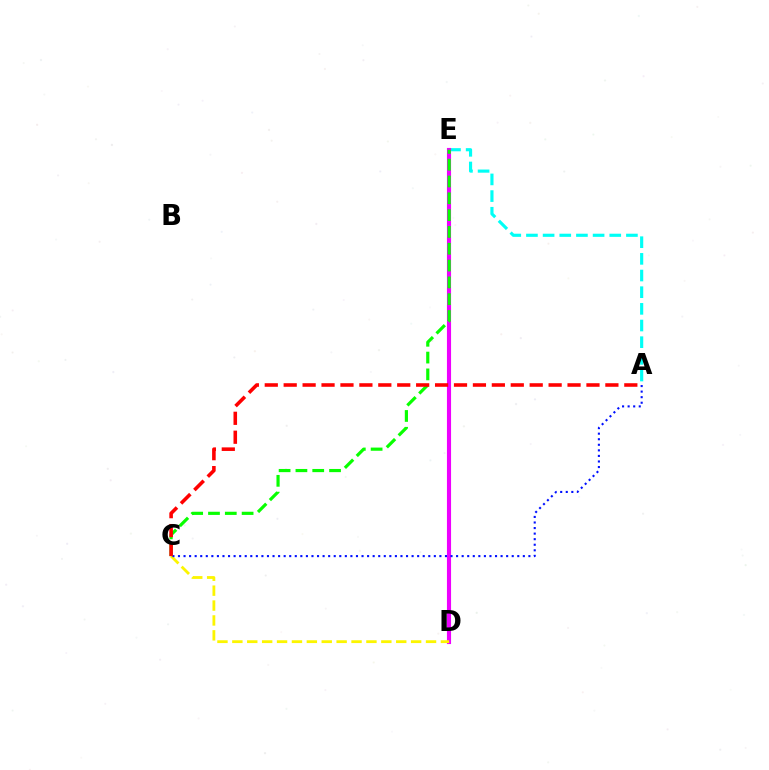{('A', 'E'): [{'color': '#00fff6', 'line_style': 'dashed', 'thickness': 2.26}], ('D', 'E'): [{'color': '#ee00ff', 'line_style': 'solid', 'thickness': 2.97}], ('C', 'D'): [{'color': '#fcf500', 'line_style': 'dashed', 'thickness': 2.02}], ('A', 'C'): [{'color': '#0010ff', 'line_style': 'dotted', 'thickness': 1.51}, {'color': '#ff0000', 'line_style': 'dashed', 'thickness': 2.57}], ('C', 'E'): [{'color': '#08ff00', 'line_style': 'dashed', 'thickness': 2.28}]}